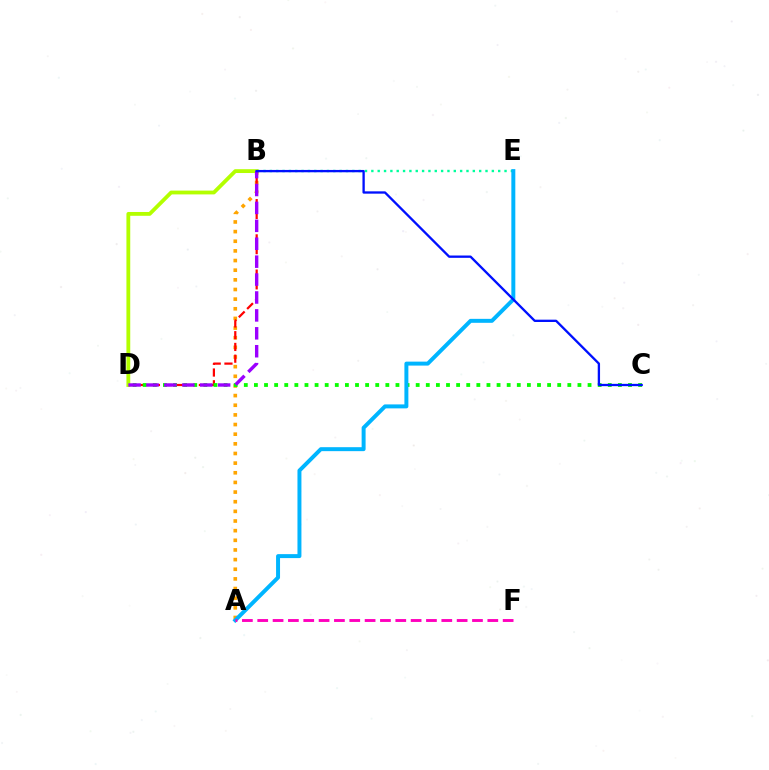{('A', 'B'): [{'color': '#ffa500', 'line_style': 'dotted', 'thickness': 2.62}], ('B', 'D'): [{'color': '#ff0000', 'line_style': 'dashed', 'thickness': 1.6}, {'color': '#b3ff00', 'line_style': 'solid', 'thickness': 2.75}, {'color': '#9b00ff', 'line_style': 'dashed', 'thickness': 2.43}], ('B', 'E'): [{'color': '#00ff9d', 'line_style': 'dotted', 'thickness': 1.72}], ('C', 'D'): [{'color': '#08ff00', 'line_style': 'dotted', 'thickness': 2.75}], ('A', 'E'): [{'color': '#00b5ff', 'line_style': 'solid', 'thickness': 2.86}], ('B', 'C'): [{'color': '#0010ff', 'line_style': 'solid', 'thickness': 1.67}], ('A', 'F'): [{'color': '#ff00bd', 'line_style': 'dashed', 'thickness': 2.08}]}